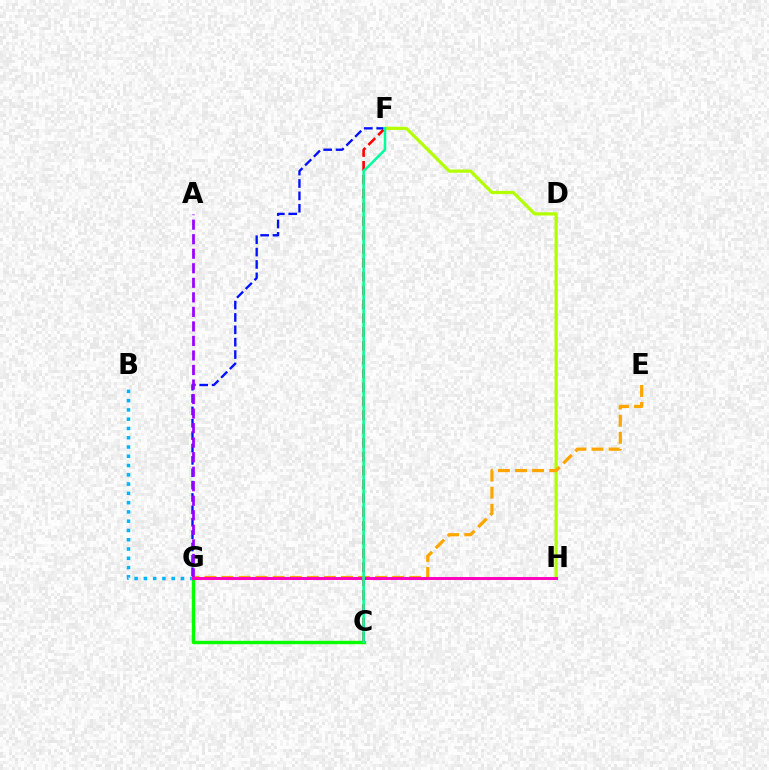{('C', 'G'): [{'color': '#08ff00', 'line_style': 'solid', 'thickness': 2.46}], ('B', 'G'): [{'color': '#00b5ff', 'line_style': 'dotted', 'thickness': 2.52}], ('C', 'F'): [{'color': '#ff0000', 'line_style': 'dashed', 'thickness': 1.88}, {'color': '#00ff9d', 'line_style': 'solid', 'thickness': 1.83}], ('F', 'G'): [{'color': '#0010ff', 'line_style': 'dashed', 'thickness': 1.68}], ('F', 'H'): [{'color': '#b3ff00', 'line_style': 'solid', 'thickness': 2.32}], ('E', 'G'): [{'color': '#ffa500', 'line_style': 'dashed', 'thickness': 2.32}], ('A', 'G'): [{'color': '#9b00ff', 'line_style': 'dashed', 'thickness': 1.97}], ('G', 'H'): [{'color': '#ff00bd', 'line_style': 'solid', 'thickness': 2.13}]}